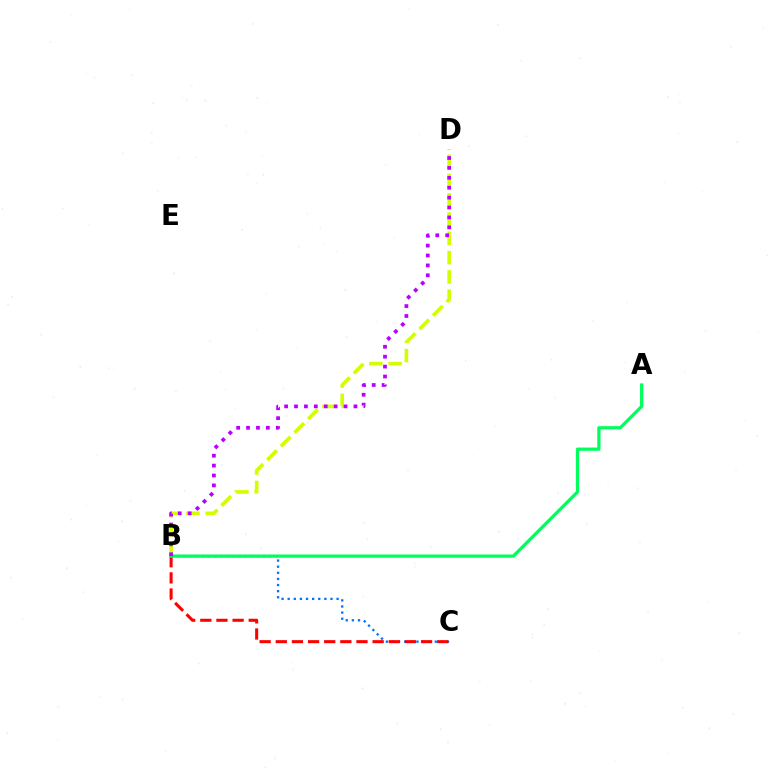{('B', 'D'): [{'color': '#d1ff00', 'line_style': 'dashed', 'thickness': 2.62}, {'color': '#b900ff', 'line_style': 'dotted', 'thickness': 2.69}], ('B', 'C'): [{'color': '#0074ff', 'line_style': 'dotted', 'thickness': 1.66}, {'color': '#ff0000', 'line_style': 'dashed', 'thickness': 2.19}], ('A', 'B'): [{'color': '#00ff5c', 'line_style': 'solid', 'thickness': 2.33}]}